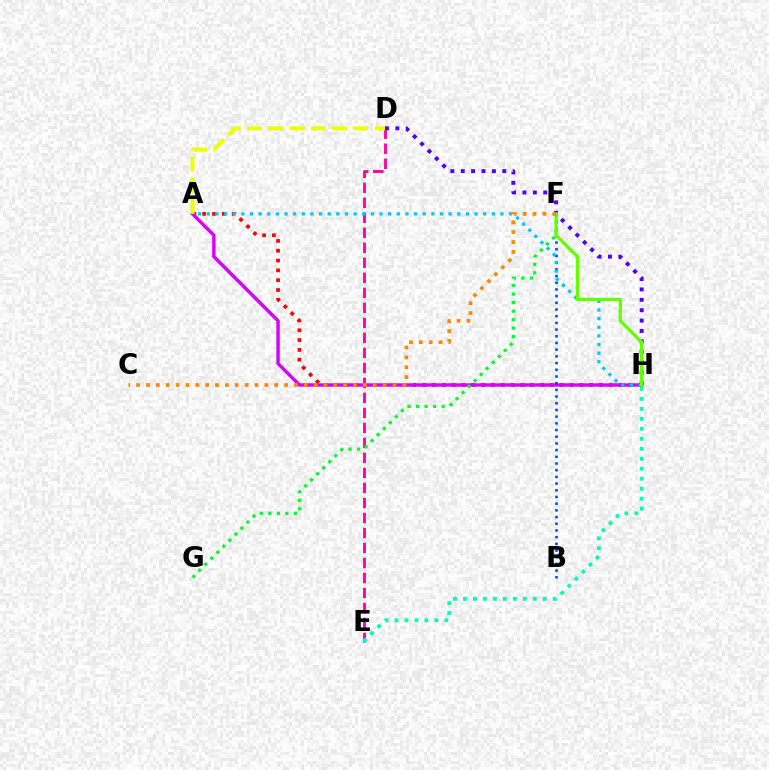{('D', 'E'): [{'color': '#ff00a0', 'line_style': 'dashed', 'thickness': 2.04}], ('A', 'H'): [{'color': '#ff0000', 'line_style': 'dotted', 'thickness': 2.67}, {'color': '#d600ff', 'line_style': 'solid', 'thickness': 2.45}, {'color': '#00c7ff', 'line_style': 'dotted', 'thickness': 2.35}], ('B', 'F'): [{'color': '#003fff', 'line_style': 'dotted', 'thickness': 1.82}], ('D', 'H'): [{'color': '#4f00ff', 'line_style': 'dotted', 'thickness': 2.82}], ('F', 'G'): [{'color': '#00ff27', 'line_style': 'dotted', 'thickness': 2.32}], ('F', 'H'): [{'color': '#66ff00', 'line_style': 'solid', 'thickness': 2.36}], ('A', 'D'): [{'color': '#eeff00', 'line_style': 'dashed', 'thickness': 2.89}], ('C', 'F'): [{'color': '#ff8800', 'line_style': 'dotted', 'thickness': 2.68}], ('E', 'H'): [{'color': '#00ffaf', 'line_style': 'dotted', 'thickness': 2.71}]}